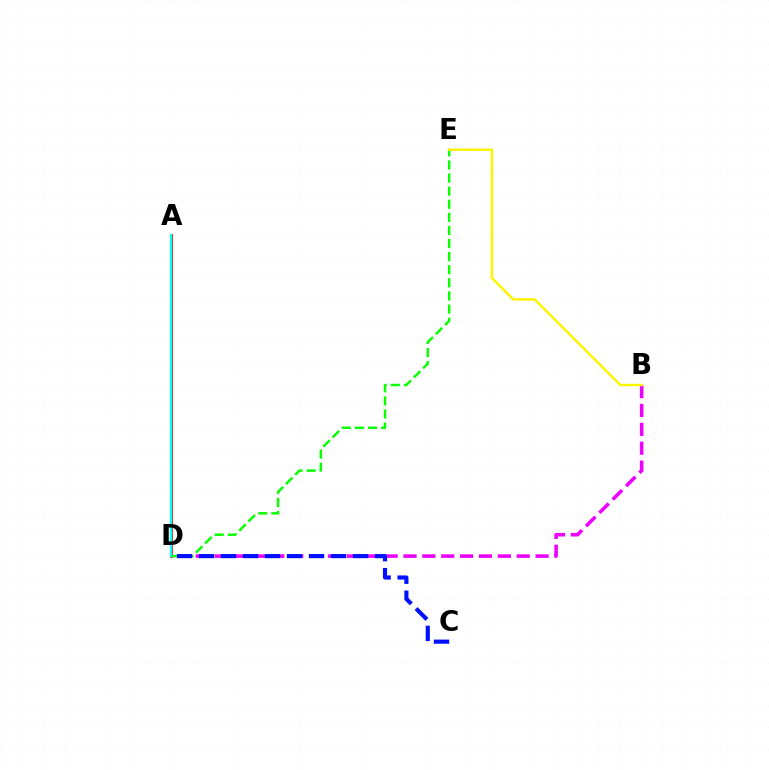{('B', 'D'): [{'color': '#ee00ff', 'line_style': 'dashed', 'thickness': 2.56}], ('A', 'D'): [{'color': '#ff0000', 'line_style': 'solid', 'thickness': 1.97}, {'color': '#00fff6', 'line_style': 'solid', 'thickness': 1.61}], ('D', 'E'): [{'color': '#08ff00', 'line_style': 'dashed', 'thickness': 1.78}], ('C', 'D'): [{'color': '#0010ff', 'line_style': 'dashed', 'thickness': 2.99}], ('B', 'E'): [{'color': '#fcf500', 'line_style': 'solid', 'thickness': 1.78}]}